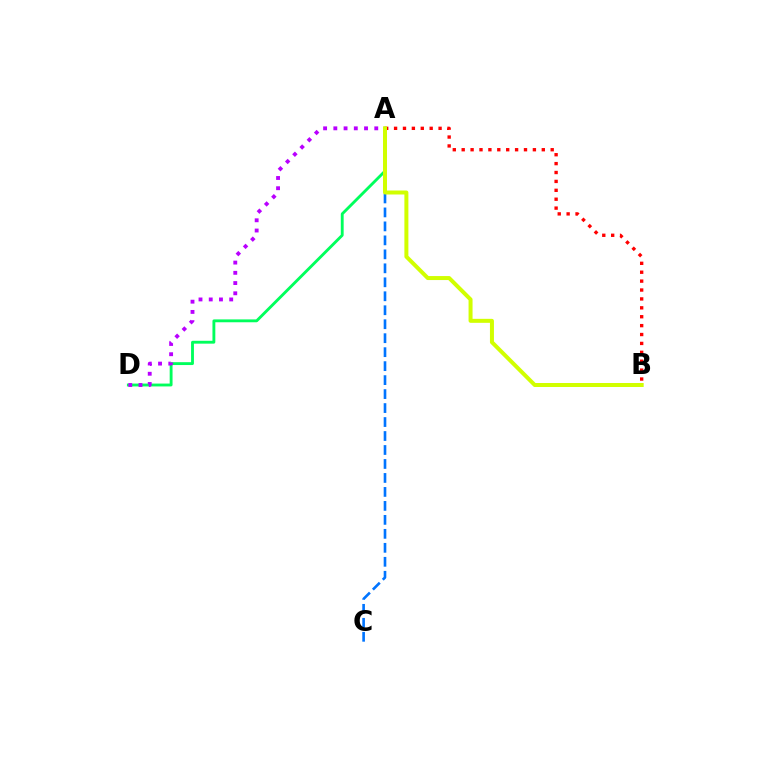{('A', 'C'): [{'color': '#0074ff', 'line_style': 'dashed', 'thickness': 1.9}], ('A', 'D'): [{'color': '#00ff5c', 'line_style': 'solid', 'thickness': 2.06}, {'color': '#b900ff', 'line_style': 'dotted', 'thickness': 2.78}], ('A', 'B'): [{'color': '#ff0000', 'line_style': 'dotted', 'thickness': 2.42}, {'color': '#d1ff00', 'line_style': 'solid', 'thickness': 2.87}]}